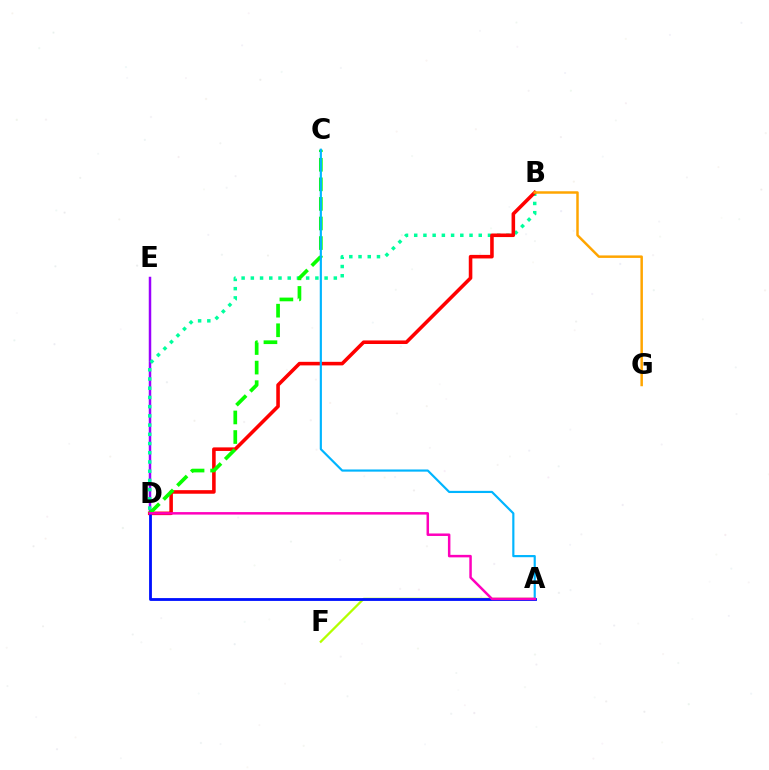{('D', 'E'): [{'color': '#9b00ff', 'line_style': 'solid', 'thickness': 1.79}], ('B', 'D'): [{'color': '#00ff9d', 'line_style': 'dotted', 'thickness': 2.51}, {'color': '#ff0000', 'line_style': 'solid', 'thickness': 2.57}], ('A', 'F'): [{'color': '#b3ff00', 'line_style': 'solid', 'thickness': 1.64}], ('C', 'D'): [{'color': '#08ff00', 'line_style': 'dashed', 'thickness': 2.66}], ('A', 'D'): [{'color': '#0010ff', 'line_style': 'solid', 'thickness': 2.03}, {'color': '#ff00bd', 'line_style': 'solid', 'thickness': 1.8}], ('A', 'C'): [{'color': '#00b5ff', 'line_style': 'solid', 'thickness': 1.56}], ('B', 'G'): [{'color': '#ffa500', 'line_style': 'solid', 'thickness': 1.79}]}